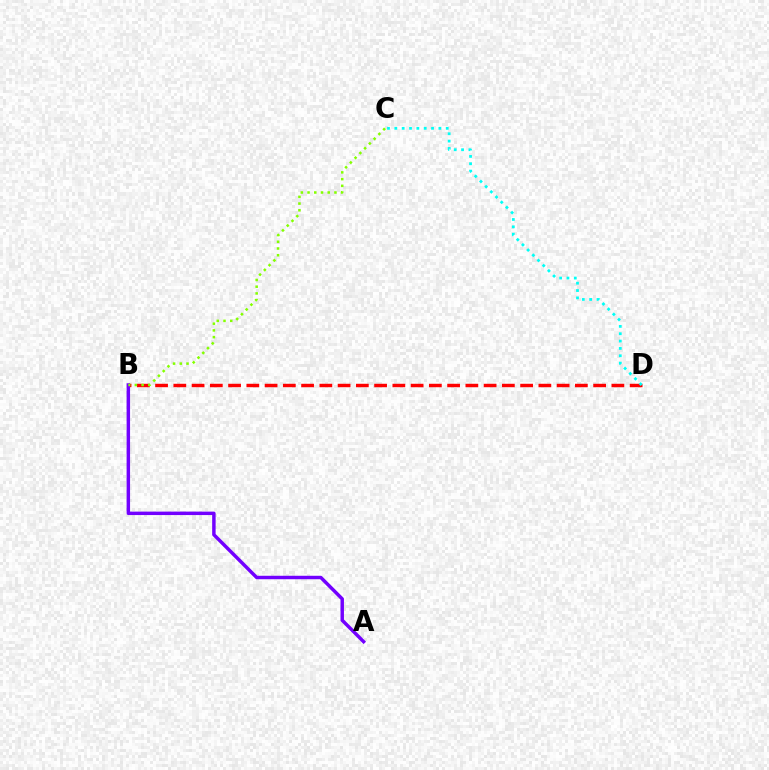{('B', 'D'): [{'color': '#ff0000', 'line_style': 'dashed', 'thickness': 2.48}], ('A', 'B'): [{'color': '#7200ff', 'line_style': 'solid', 'thickness': 2.49}], ('C', 'D'): [{'color': '#00fff6', 'line_style': 'dotted', 'thickness': 2.0}], ('B', 'C'): [{'color': '#84ff00', 'line_style': 'dotted', 'thickness': 1.83}]}